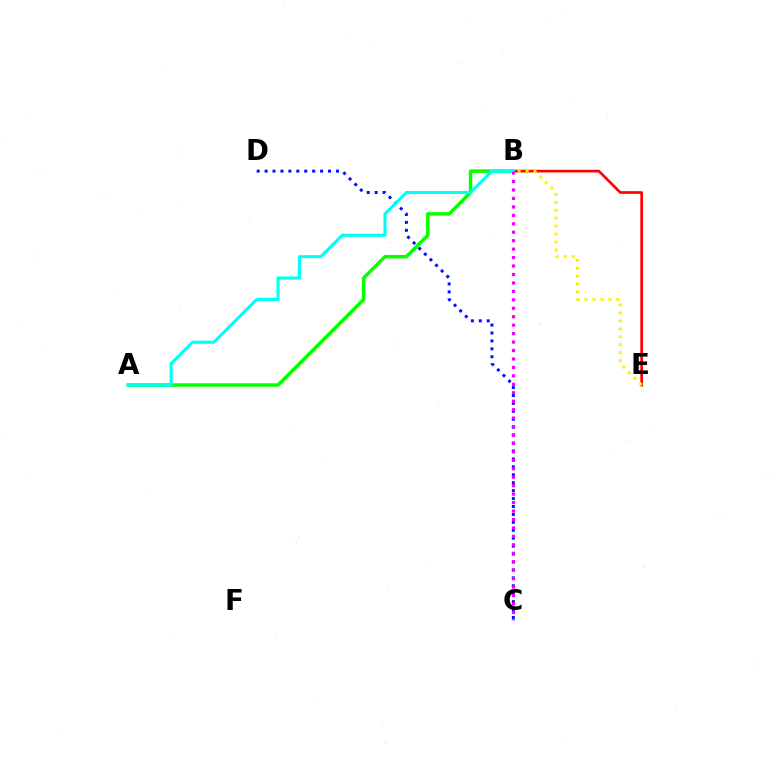{('C', 'D'): [{'color': '#0010ff', 'line_style': 'dotted', 'thickness': 2.15}], ('B', 'E'): [{'color': '#ff0000', 'line_style': 'solid', 'thickness': 1.94}, {'color': '#fcf500', 'line_style': 'dotted', 'thickness': 2.16}], ('A', 'B'): [{'color': '#08ff00', 'line_style': 'solid', 'thickness': 2.52}, {'color': '#00fff6', 'line_style': 'solid', 'thickness': 2.23}], ('B', 'C'): [{'color': '#ee00ff', 'line_style': 'dotted', 'thickness': 2.3}]}